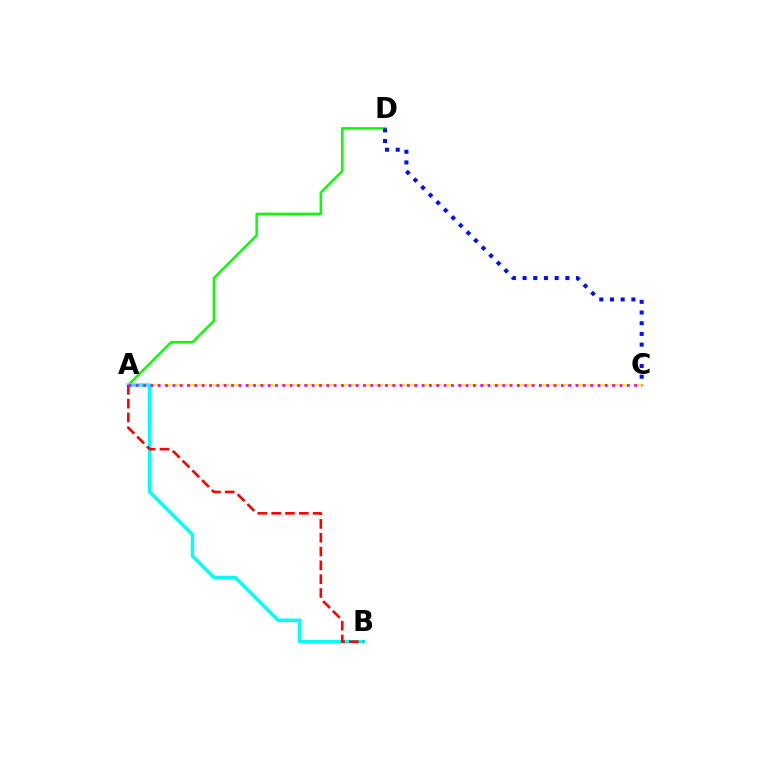{('A', 'D'): [{'color': '#08ff00', 'line_style': 'solid', 'thickness': 1.8}], ('C', 'D'): [{'color': '#0010ff', 'line_style': 'dotted', 'thickness': 2.91}], ('A', 'C'): [{'color': '#fcf500', 'line_style': 'dashed', 'thickness': 1.6}, {'color': '#ee00ff', 'line_style': 'dotted', 'thickness': 1.99}], ('A', 'B'): [{'color': '#00fff6', 'line_style': 'solid', 'thickness': 2.49}, {'color': '#ff0000', 'line_style': 'dashed', 'thickness': 1.88}]}